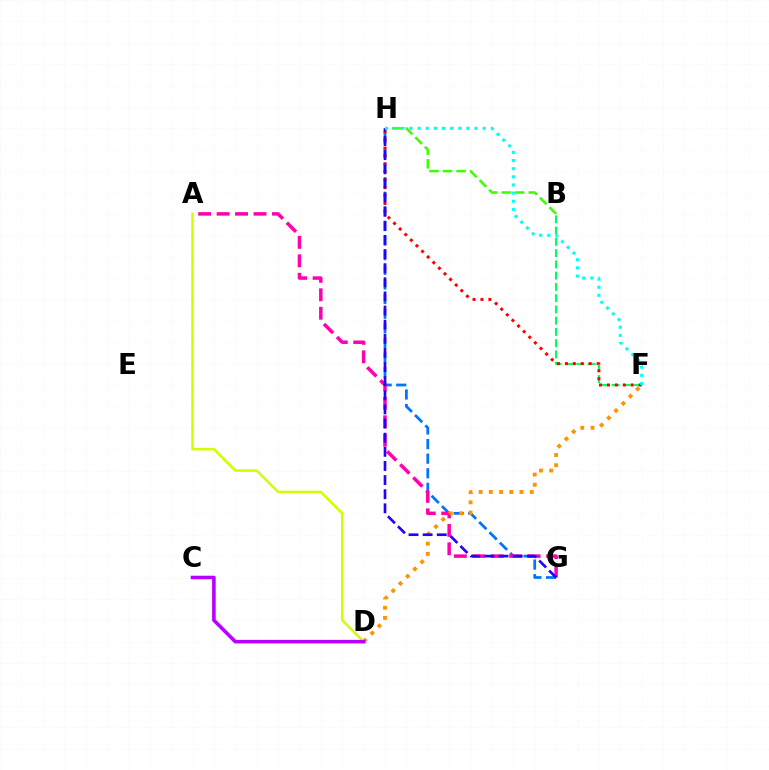{('G', 'H'): [{'color': '#0074ff', 'line_style': 'dashed', 'thickness': 1.98}, {'color': '#2500ff', 'line_style': 'dashed', 'thickness': 1.92}], ('B', 'F'): [{'color': '#00ff5c', 'line_style': 'dashed', 'thickness': 1.53}], ('F', 'H'): [{'color': '#ff0000', 'line_style': 'dotted', 'thickness': 2.15}, {'color': '#00fff6', 'line_style': 'dotted', 'thickness': 2.21}], ('A', 'G'): [{'color': '#ff00ac', 'line_style': 'dashed', 'thickness': 2.51}], ('D', 'F'): [{'color': '#ff9400', 'line_style': 'dotted', 'thickness': 2.78}], ('A', 'D'): [{'color': '#d1ff00', 'line_style': 'solid', 'thickness': 1.82}], ('B', 'H'): [{'color': '#3dff00', 'line_style': 'dashed', 'thickness': 1.84}], ('C', 'D'): [{'color': '#b900ff', 'line_style': 'solid', 'thickness': 2.57}]}